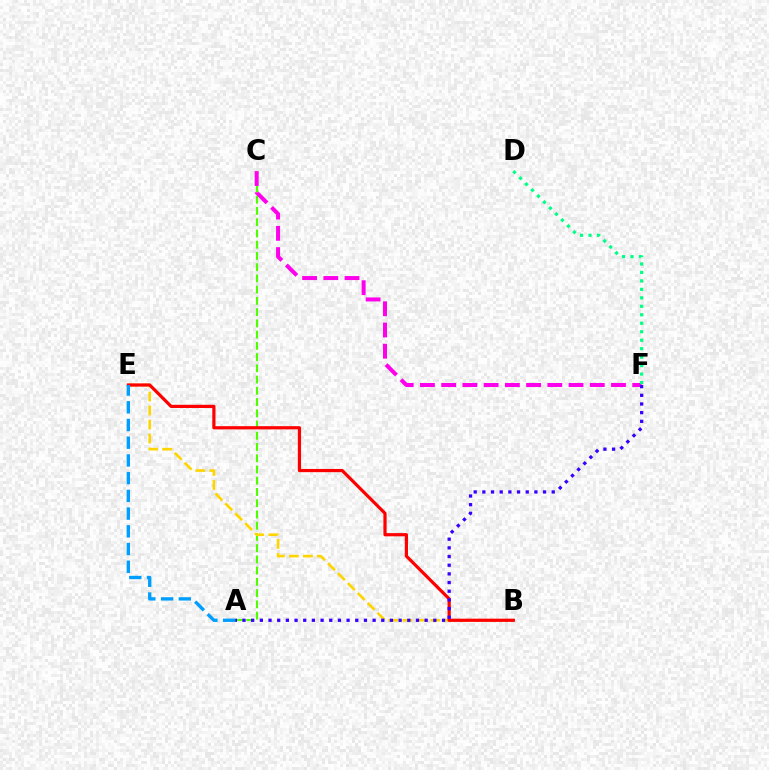{('A', 'C'): [{'color': '#4fff00', 'line_style': 'dashed', 'thickness': 1.53}], ('B', 'E'): [{'color': '#ffd500', 'line_style': 'dashed', 'thickness': 1.9}, {'color': '#ff0000', 'line_style': 'solid', 'thickness': 2.31}], ('C', 'F'): [{'color': '#ff00ed', 'line_style': 'dashed', 'thickness': 2.88}], ('A', 'E'): [{'color': '#009eff', 'line_style': 'dashed', 'thickness': 2.41}], ('A', 'F'): [{'color': '#3700ff', 'line_style': 'dotted', 'thickness': 2.36}], ('D', 'F'): [{'color': '#00ff86', 'line_style': 'dotted', 'thickness': 2.3}]}